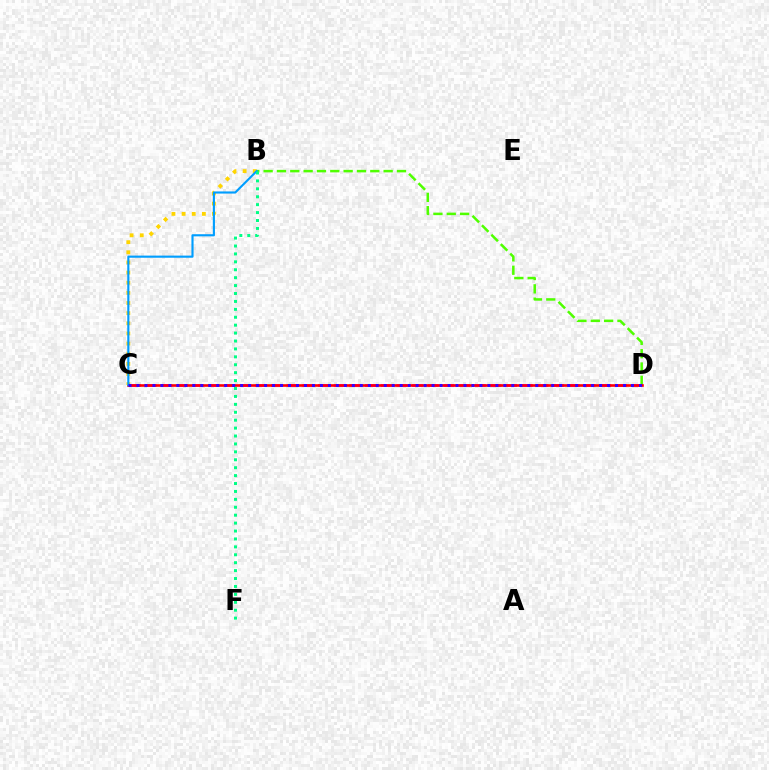{('B', 'D'): [{'color': '#4fff00', 'line_style': 'dashed', 'thickness': 1.81}], ('C', 'D'): [{'color': '#ff00ed', 'line_style': 'dashed', 'thickness': 2.13}, {'color': '#ff0000', 'line_style': 'solid', 'thickness': 1.88}, {'color': '#3700ff', 'line_style': 'dotted', 'thickness': 2.17}], ('B', 'C'): [{'color': '#ffd500', 'line_style': 'dotted', 'thickness': 2.76}, {'color': '#009eff', 'line_style': 'solid', 'thickness': 1.54}], ('B', 'F'): [{'color': '#00ff86', 'line_style': 'dotted', 'thickness': 2.15}]}